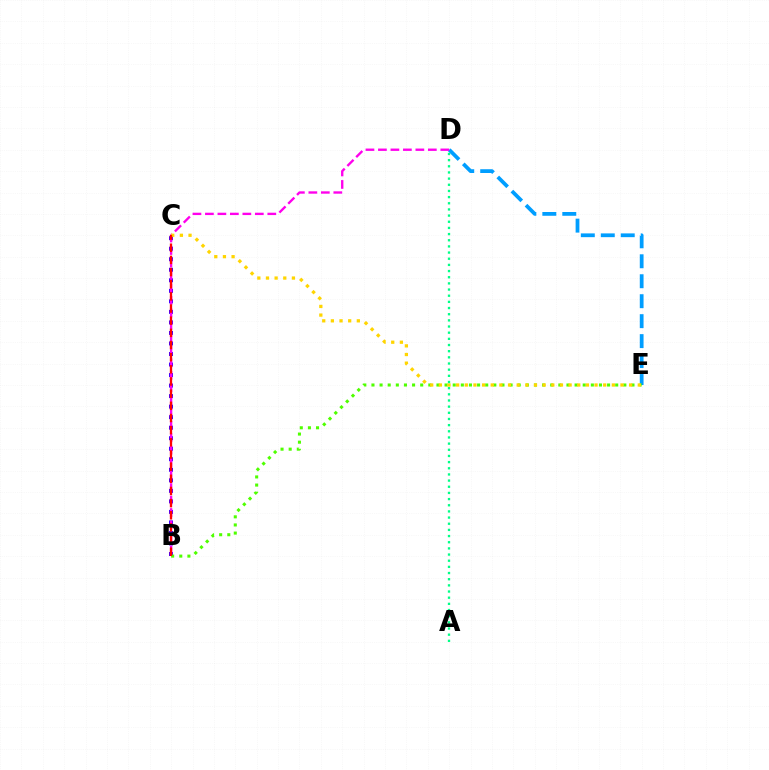{('B', 'C'): [{'color': '#3700ff', 'line_style': 'dotted', 'thickness': 2.86}, {'color': '#ff0000', 'line_style': 'dashed', 'thickness': 1.65}], ('D', 'E'): [{'color': '#009eff', 'line_style': 'dashed', 'thickness': 2.71}], ('B', 'D'): [{'color': '#ff00ed', 'line_style': 'dashed', 'thickness': 1.7}], ('B', 'E'): [{'color': '#4fff00', 'line_style': 'dotted', 'thickness': 2.21}], ('C', 'E'): [{'color': '#ffd500', 'line_style': 'dotted', 'thickness': 2.35}], ('A', 'D'): [{'color': '#00ff86', 'line_style': 'dotted', 'thickness': 1.67}]}